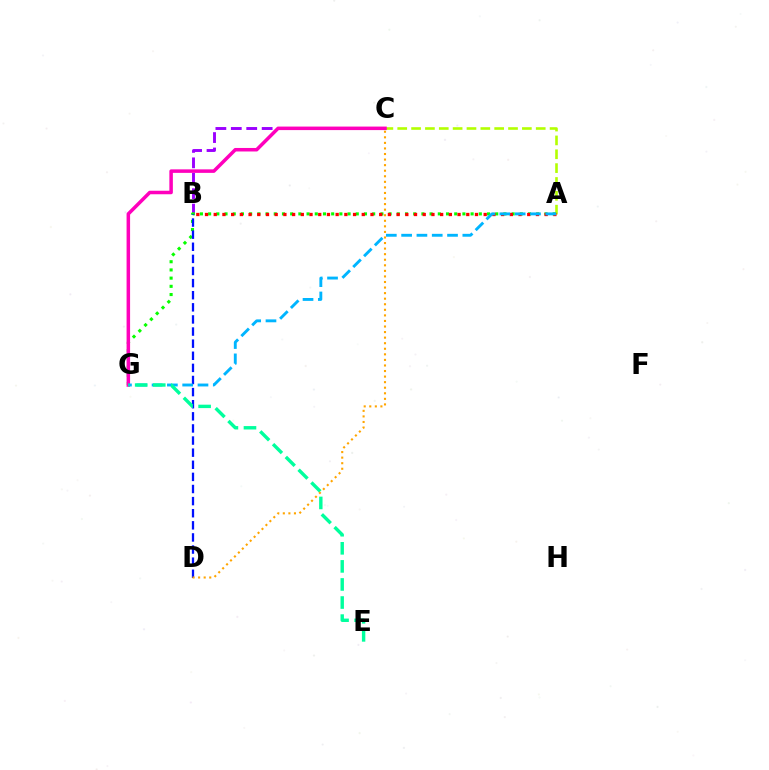{('A', 'C'): [{'color': '#b3ff00', 'line_style': 'dashed', 'thickness': 1.88}], ('B', 'C'): [{'color': '#9b00ff', 'line_style': 'dashed', 'thickness': 2.1}], ('A', 'G'): [{'color': '#08ff00', 'line_style': 'dotted', 'thickness': 2.23}, {'color': '#00b5ff', 'line_style': 'dashed', 'thickness': 2.08}], ('B', 'D'): [{'color': '#0010ff', 'line_style': 'dashed', 'thickness': 1.65}], ('C', 'G'): [{'color': '#ff00bd', 'line_style': 'solid', 'thickness': 2.53}], ('A', 'B'): [{'color': '#ff0000', 'line_style': 'dotted', 'thickness': 2.37}], ('E', 'G'): [{'color': '#00ff9d', 'line_style': 'dashed', 'thickness': 2.46}], ('C', 'D'): [{'color': '#ffa500', 'line_style': 'dotted', 'thickness': 1.51}]}